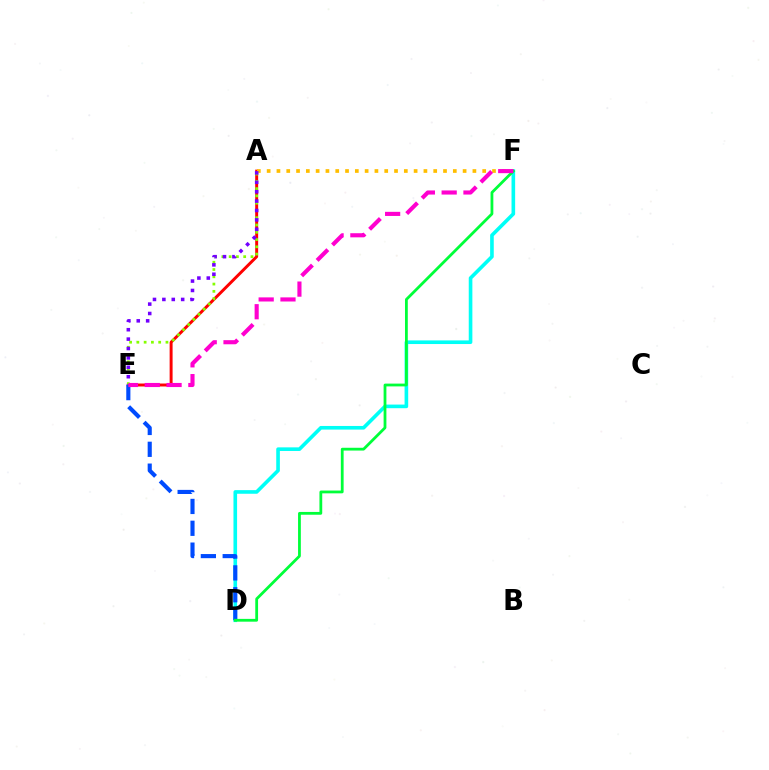{('A', 'E'): [{'color': '#ff0000', 'line_style': 'solid', 'thickness': 2.13}, {'color': '#84ff00', 'line_style': 'dotted', 'thickness': 1.98}, {'color': '#7200ff', 'line_style': 'dotted', 'thickness': 2.55}], ('D', 'F'): [{'color': '#00fff6', 'line_style': 'solid', 'thickness': 2.61}, {'color': '#00ff39', 'line_style': 'solid', 'thickness': 2.01}], ('A', 'F'): [{'color': '#ffbd00', 'line_style': 'dotted', 'thickness': 2.66}], ('D', 'E'): [{'color': '#004bff', 'line_style': 'dashed', 'thickness': 2.97}], ('E', 'F'): [{'color': '#ff00cf', 'line_style': 'dashed', 'thickness': 2.96}]}